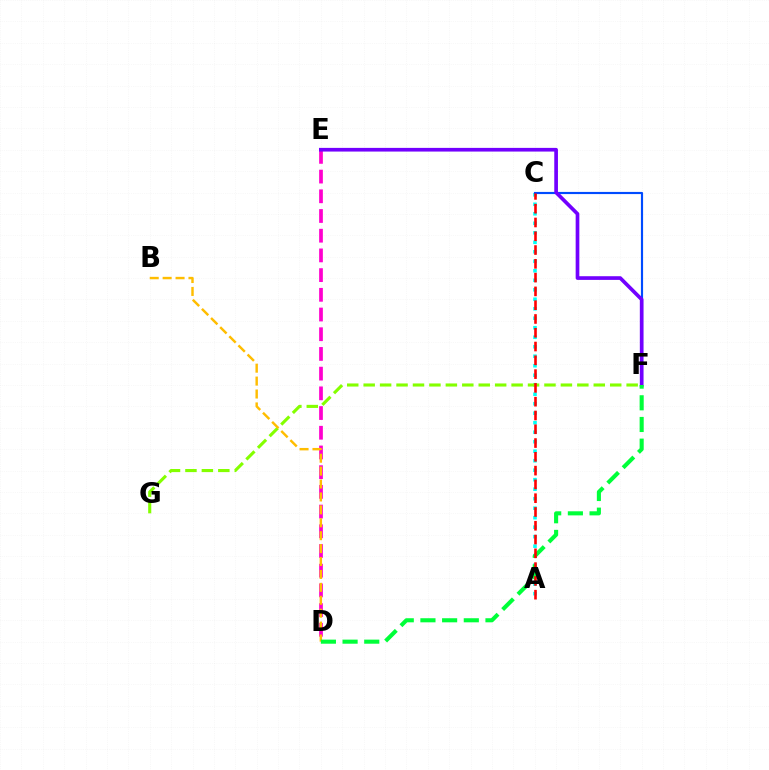{('D', 'E'): [{'color': '#ff00cf', 'line_style': 'dashed', 'thickness': 2.68}], ('A', 'C'): [{'color': '#00fff6', 'line_style': 'dotted', 'thickness': 2.58}, {'color': '#ff0000', 'line_style': 'dashed', 'thickness': 1.87}], ('F', 'G'): [{'color': '#84ff00', 'line_style': 'dashed', 'thickness': 2.23}], ('C', 'F'): [{'color': '#004bff', 'line_style': 'solid', 'thickness': 1.55}], ('B', 'D'): [{'color': '#ffbd00', 'line_style': 'dashed', 'thickness': 1.75}], ('E', 'F'): [{'color': '#7200ff', 'line_style': 'solid', 'thickness': 2.65}], ('D', 'F'): [{'color': '#00ff39', 'line_style': 'dashed', 'thickness': 2.95}]}